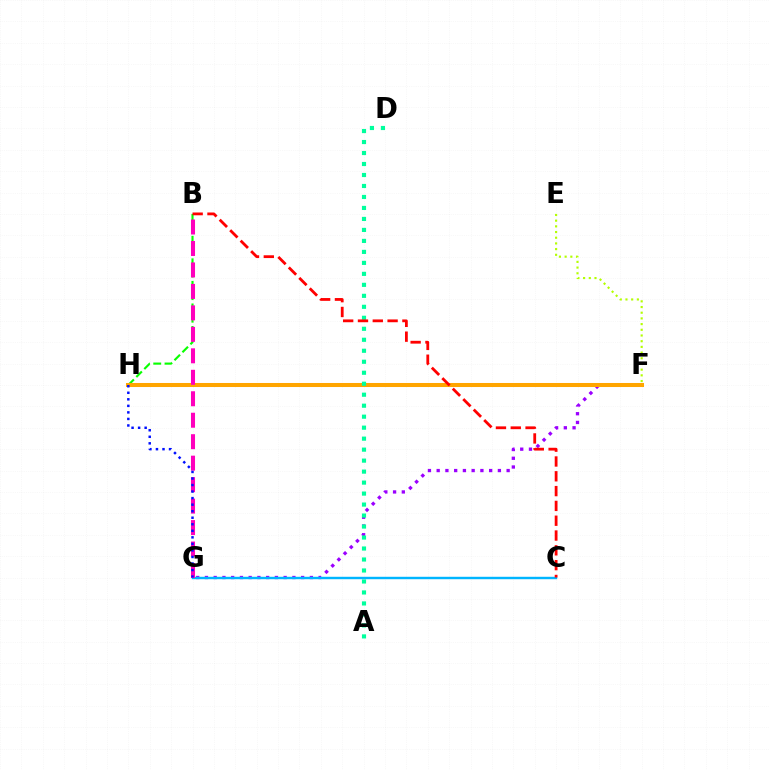{('F', 'G'): [{'color': '#9b00ff', 'line_style': 'dotted', 'thickness': 2.38}], ('B', 'H'): [{'color': '#08ff00', 'line_style': 'dashed', 'thickness': 1.53}], ('F', 'H'): [{'color': '#ffa500', 'line_style': 'solid', 'thickness': 2.9}], ('A', 'D'): [{'color': '#00ff9d', 'line_style': 'dotted', 'thickness': 2.98}], ('C', 'G'): [{'color': '#00b5ff', 'line_style': 'solid', 'thickness': 1.74}], ('B', 'C'): [{'color': '#ff0000', 'line_style': 'dashed', 'thickness': 2.01}], ('B', 'G'): [{'color': '#ff00bd', 'line_style': 'dashed', 'thickness': 2.92}], ('G', 'H'): [{'color': '#0010ff', 'line_style': 'dotted', 'thickness': 1.78}], ('E', 'F'): [{'color': '#b3ff00', 'line_style': 'dotted', 'thickness': 1.55}]}